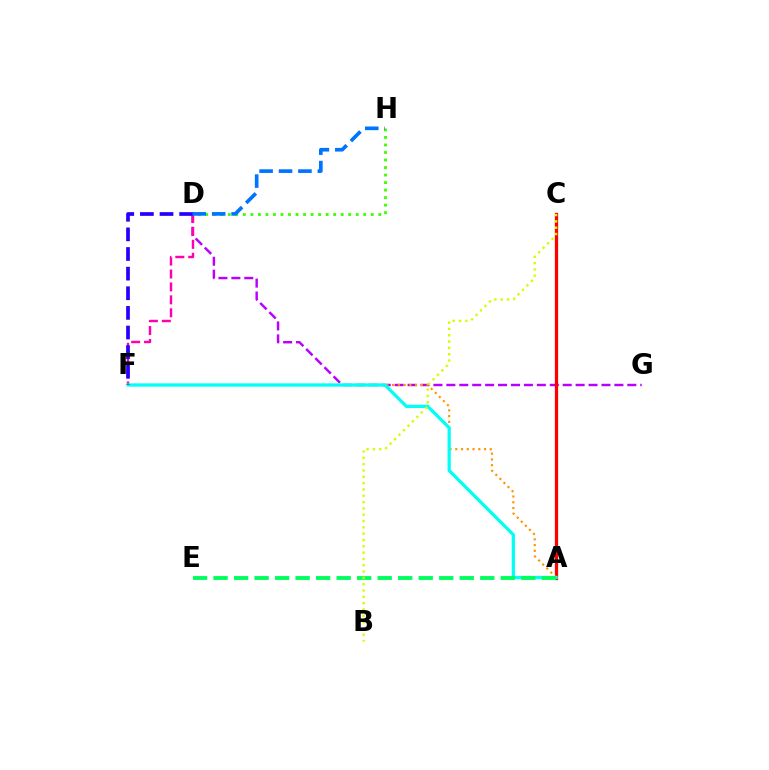{('D', 'G'): [{'color': '#b900ff', 'line_style': 'dashed', 'thickness': 1.76}], ('A', 'C'): [{'color': '#ff0000', 'line_style': 'solid', 'thickness': 2.35}], ('D', 'F'): [{'color': '#ff00ac', 'line_style': 'dashed', 'thickness': 1.75}, {'color': '#2500ff', 'line_style': 'dashed', 'thickness': 2.67}], ('D', 'H'): [{'color': '#3dff00', 'line_style': 'dotted', 'thickness': 2.04}, {'color': '#0074ff', 'line_style': 'dashed', 'thickness': 2.64}], ('A', 'F'): [{'color': '#ff9400', 'line_style': 'dotted', 'thickness': 1.56}, {'color': '#00fff6', 'line_style': 'solid', 'thickness': 2.33}], ('A', 'E'): [{'color': '#00ff5c', 'line_style': 'dashed', 'thickness': 2.79}], ('B', 'C'): [{'color': '#d1ff00', 'line_style': 'dotted', 'thickness': 1.72}]}